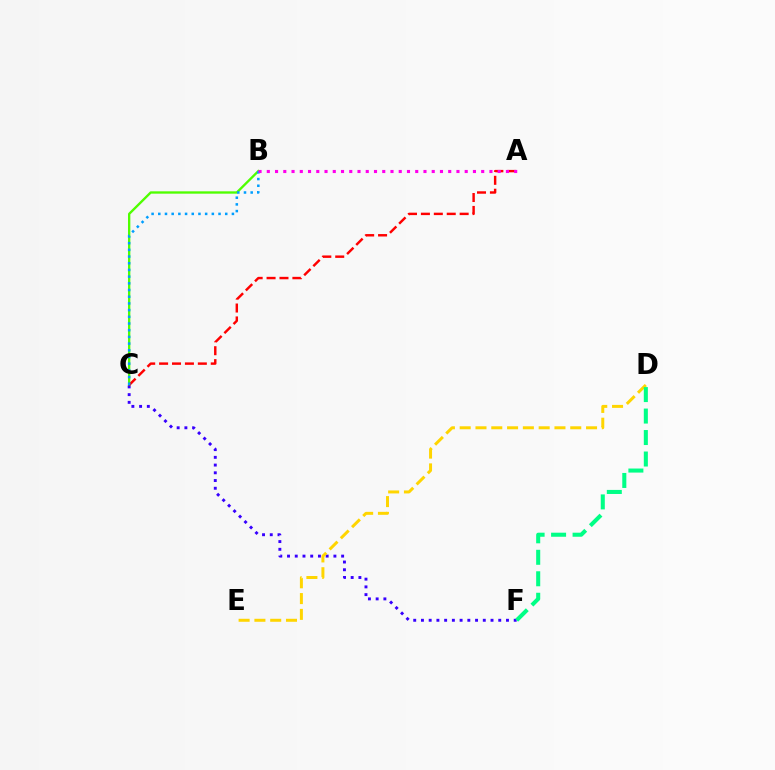{('B', 'C'): [{'color': '#4fff00', 'line_style': 'solid', 'thickness': 1.69}, {'color': '#009eff', 'line_style': 'dotted', 'thickness': 1.82}], ('C', 'F'): [{'color': '#3700ff', 'line_style': 'dotted', 'thickness': 2.1}], ('D', 'E'): [{'color': '#ffd500', 'line_style': 'dashed', 'thickness': 2.15}], ('A', 'C'): [{'color': '#ff0000', 'line_style': 'dashed', 'thickness': 1.75}], ('A', 'B'): [{'color': '#ff00ed', 'line_style': 'dotted', 'thickness': 2.24}], ('D', 'F'): [{'color': '#00ff86', 'line_style': 'dashed', 'thickness': 2.92}]}